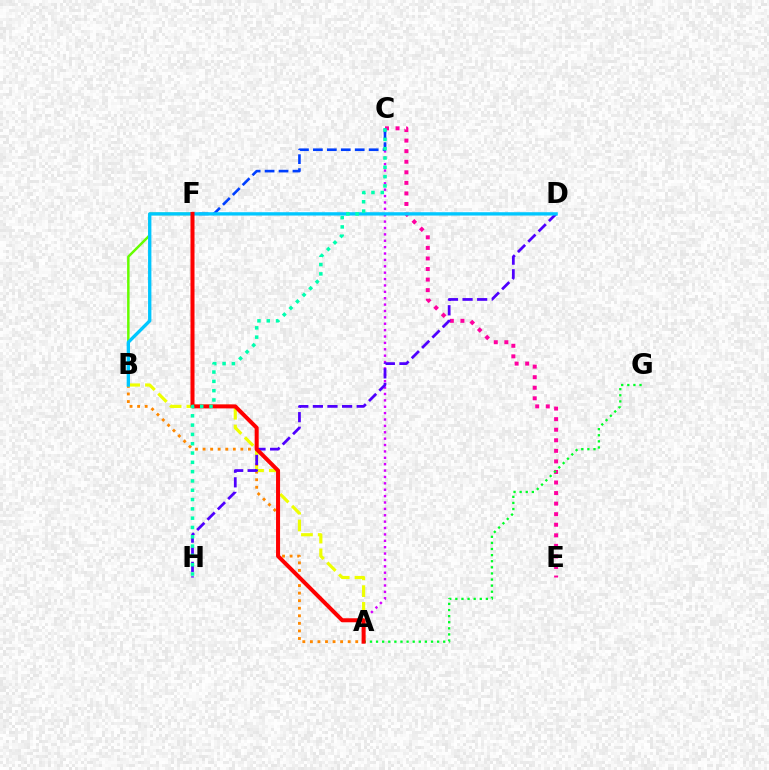{('C', 'E'): [{'color': '#ff00a0', 'line_style': 'dotted', 'thickness': 2.87}], ('A', 'B'): [{'color': '#ff8800', 'line_style': 'dotted', 'thickness': 2.05}, {'color': '#eeff00', 'line_style': 'dashed', 'thickness': 2.28}], ('A', 'G'): [{'color': '#00ff27', 'line_style': 'dotted', 'thickness': 1.66}], ('A', 'C'): [{'color': '#d600ff', 'line_style': 'dotted', 'thickness': 1.73}], ('C', 'F'): [{'color': '#003fff', 'line_style': 'dashed', 'thickness': 1.89}], ('B', 'F'): [{'color': '#66ff00', 'line_style': 'solid', 'thickness': 1.78}], ('D', 'H'): [{'color': '#4f00ff', 'line_style': 'dashed', 'thickness': 1.98}], ('B', 'D'): [{'color': '#00c7ff', 'line_style': 'solid', 'thickness': 2.4}], ('A', 'F'): [{'color': '#ff0000', 'line_style': 'solid', 'thickness': 2.89}], ('C', 'H'): [{'color': '#00ffaf', 'line_style': 'dotted', 'thickness': 2.53}]}